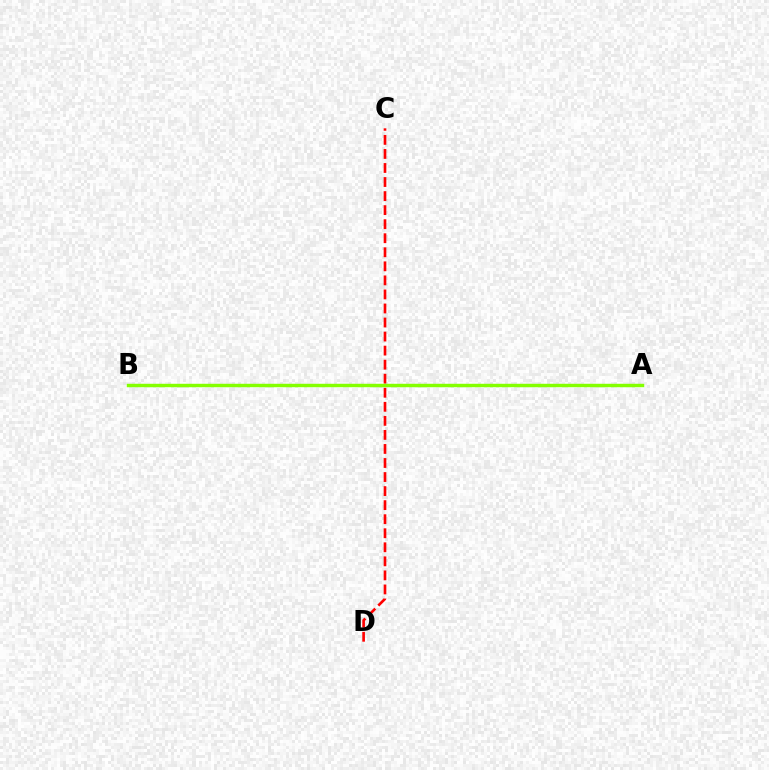{('A', 'B'): [{'color': '#00fff6', 'line_style': 'solid', 'thickness': 2.1}, {'color': '#7200ff', 'line_style': 'dashed', 'thickness': 1.88}, {'color': '#84ff00', 'line_style': 'solid', 'thickness': 2.48}], ('C', 'D'): [{'color': '#ff0000', 'line_style': 'dashed', 'thickness': 1.91}]}